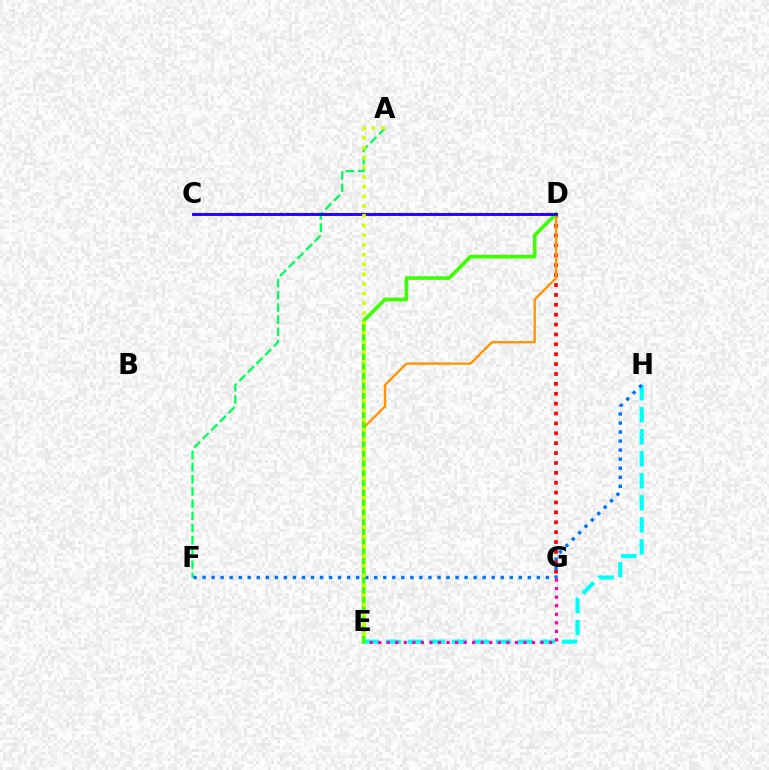{('A', 'F'): [{'color': '#00ff5c', 'line_style': 'dashed', 'thickness': 1.66}], ('D', 'G'): [{'color': '#ff0000', 'line_style': 'dotted', 'thickness': 2.69}], ('D', 'E'): [{'color': '#ff9400', 'line_style': 'solid', 'thickness': 1.69}, {'color': '#3dff00', 'line_style': 'solid', 'thickness': 2.63}], ('C', 'D'): [{'color': '#b900ff', 'line_style': 'dotted', 'thickness': 1.69}, {'color': '#2500ff', 'line_style': 'solid', 'thickness': 2.09}], ('E', 'H'): [{'color': '#00fff6', 'line_style': 'dashed', 'thickness': 2.99}], ('F', 'H'): [{'color': '#0074ff', 'line_style': 'dotted', 'thickness': 2.46}], ('E', 'G'): [{'color': '#ff00ac', 'line_style': 'dotted', 'thickness': 2.32}], ('A', 'E'): [{'color': '#d1ff00', 'line_style': 'dotted', 'thickness': 2.64}]}